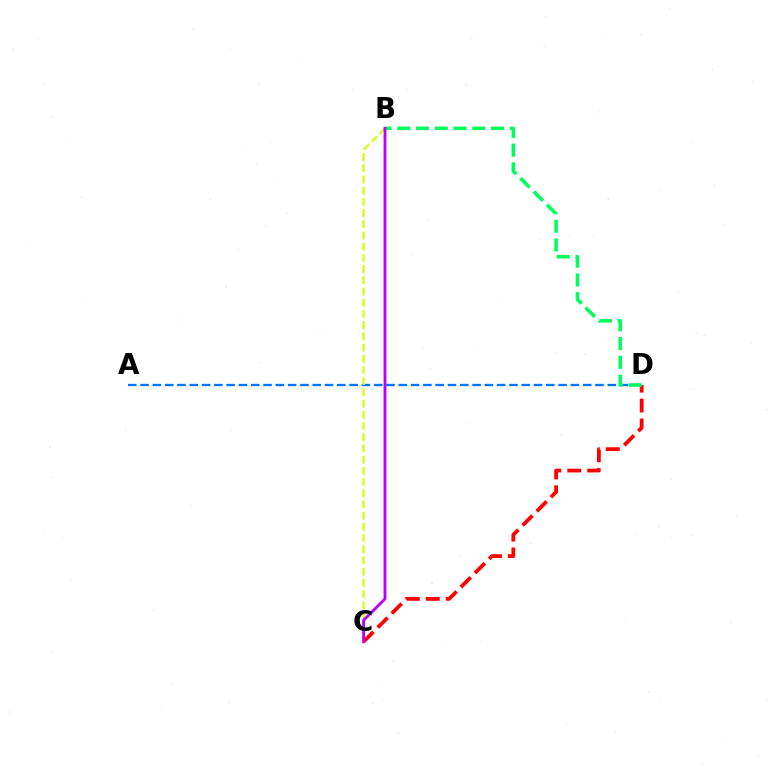{('C', 'D'): [{'color': '#ff0000', 'line_style': 'dashed', 'thickness': 2.71}], ('A', 'D'): [{'color': '#0074ff', 'line_style': 'dashed', 'thickness': 1.67}], ('B', 'C'): [{'color': '#d1ff00', 'line_style': 'dashed', 'thickness': 1.52}, {'color': '#b900ff', 'line_style': 'solid', 'thickness': 2.04}], ('B', 'D'): [{'color': '#00ff5c', 'line_style': 'dashed', 'thickness': 2.55}]}